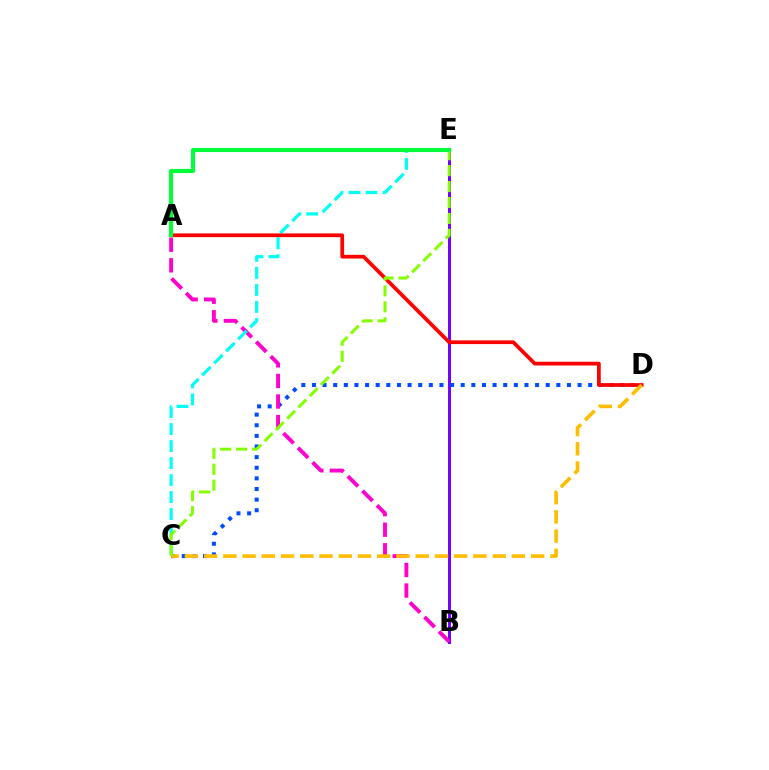{('B', 'E'): [{'color': '#7200ff', 'line_style': 'solid', 'thickness': 2.12}], ('C', 'D'): [{'color': '#004bff', 'line_style': 'dotted', 'thickness': 2.89}, {'color': '#ffbd00', 'line_style': 'dashed', 'thickness': 2.61}], ('A', 'B'): [{'color': '#ff00cf', 'line_style': 'dashed', 'thickness': 2.79}], ('C', 'E'): [{'color': '#00fff6', 'line_style': 'dashed', 'thickness': 2.31}, {'color': '#84ff00', 'line_style': 'dashed', 'thickness': 2.16}], ('A', 'D'): [{'color': '#ff0000', 'line_style': 'solid', 'thickness': 2.68}], ('A', 'E'): [{'color': '#00ff39', 'line_style': 'solid', 'thickness': 2.96}]}